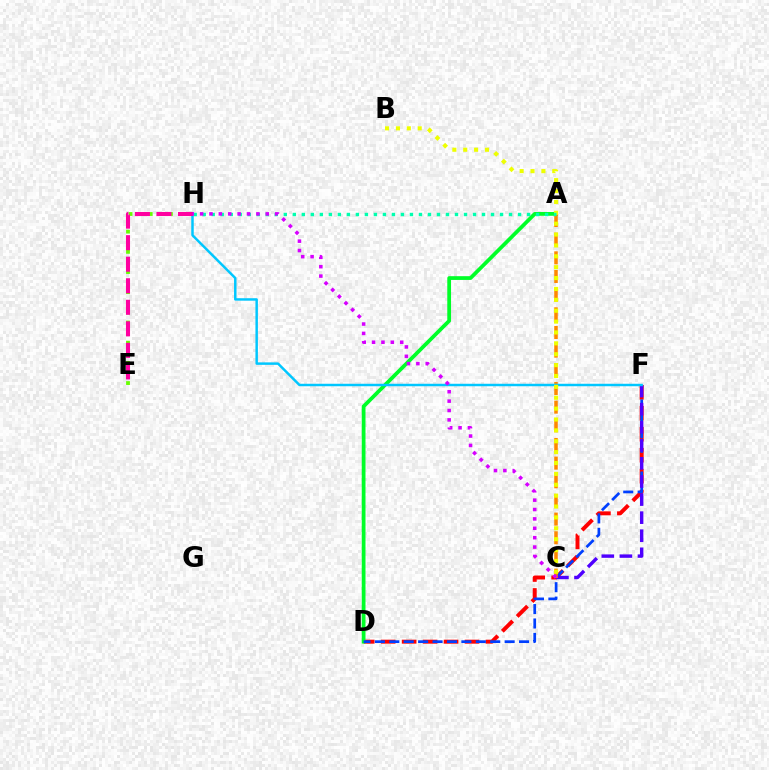{('D', 'F'): [{'color': '#ff0000', 'line_style': 'dashed', 'thickness': 2.85}, {'color': '#003fff', 'line_style': 'dashed', 'thickness': 1.96}], ('A', 'D'): [{'color': '#00ff27', 'line_style': 'solid', 'thickness': 2.71}], ('C', 'F'): [{'color': '#4f00ff', 'line_style': 'dashed', 'thickness': 2.46}], ('A', 'C'): [{'color': '#ff8800', 'line_style': 'dashed', 'thickness': 2.54}], ('F', 'H'): [{'color': '#00c7ff', 'line_style': 'solid', 'thickness': 1.78}], ('B', 'C'): [{'color': '#eeff00', 'line_style': 'dotted', 'thickness': 2.96}], ('E', 'H'): [{'color': '#66ff00', 'line_style': 'dotted', 'thickness': 2.74}, {'color': '#ff00a0', 'line_style': 'dashed', 'thickness': 2.93}], ('A', 'H'): [{'color': '#00ffaf', 'line_style': 'dotted', 'thickness': 2.45}], ('C', 'H'): [{'color': '#d600ff', 'line_style': 'dotted', 'thickness': 2.55}]}